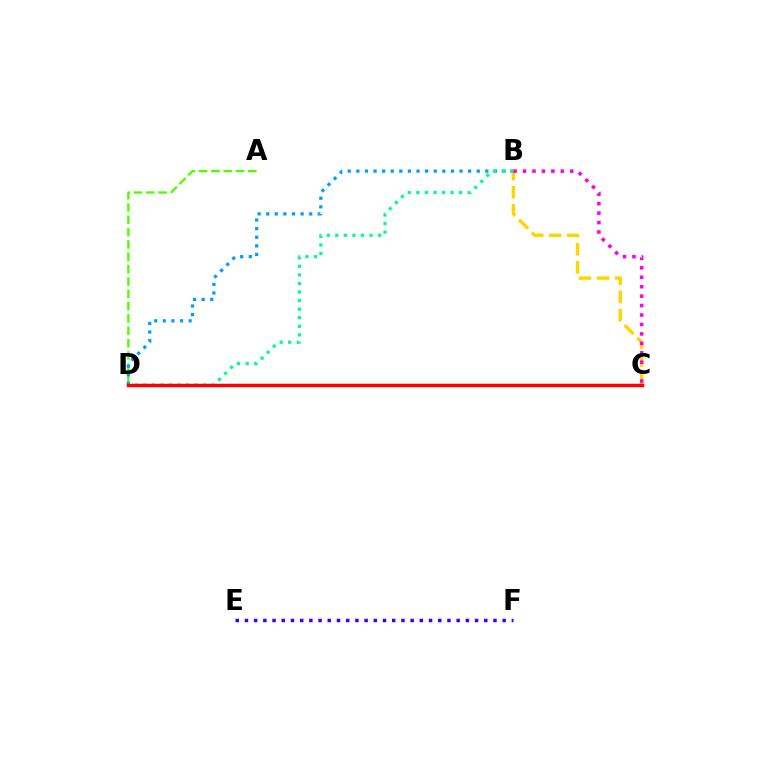{('B', 'C'): [{'color': '#ffd500', 'line_style': 'dashed', 'thickness': 2.46}, {'color': '#ff00ed', 'line_style': 'dotted', 'thickness': 2.56}], ('A', 'D'): [{'color': '#4fff00', 'line_style': 'dashed', 'thickness': 1.67}], ('E', 'F'): [{'color': '#3700ff', 'line_style': 'dotted', 'thickness': 2.5}], ('B', 'D'): [{'color': '#009eff', 'line_style': 'dotted', 'thickness': 2.34}, {'color': '#00ff86', 'line_style': 'dotted', 'thickness': 2.33}], ('C', 'D'): [{'color': '#ff0000', 'line_style': 'solid', 'thickness': 2.49}]}